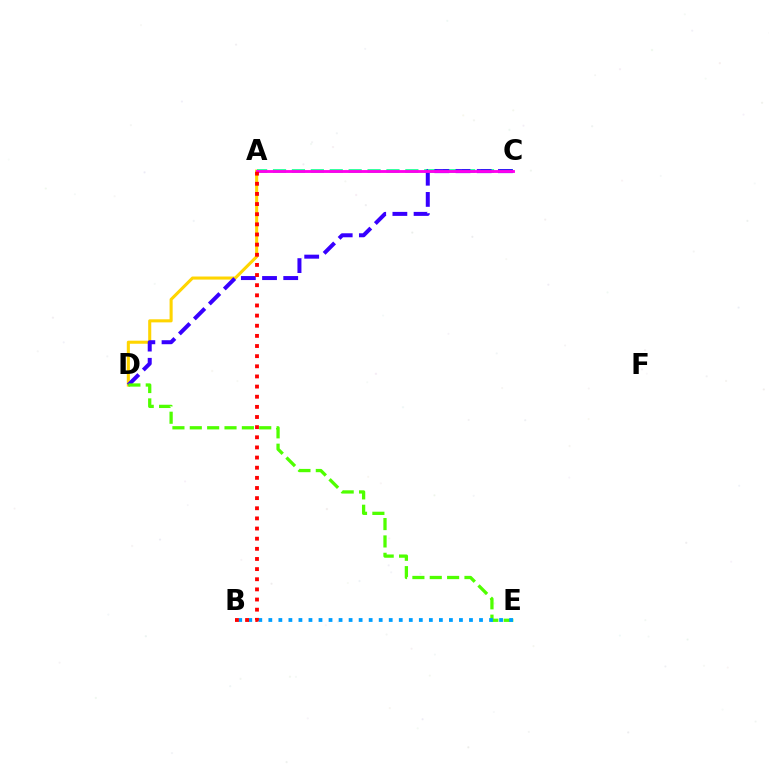{('A', 'D'): [{'color': '#ffd500', 'line_style': 'solid', 'thickness': 2.21}], ('A', 'C'): [{'color': '#00ff86', 'line_style': 'dashed', 'thickness': 2.57}, {'color': '#ff00ed', 'line_style': 'solid', 'thickness': 2.06}], ('C', 'D'): [{'color': '#3700ff', 'line_style': 'dashed', 'thickness': 2.88}], ('D', 'E'): [{'color': '#4fff00', 'line_style': 'dashed', 'thickness': 2.36}], ('B', 'E'): [{'color': '#009eff', 'line_style': 'dotted', 'thickness': 2.73}], ('A', 'B'): [{'color': '#ff0000', 'line_style': 'dotted', 'thickness': 2.76}]}